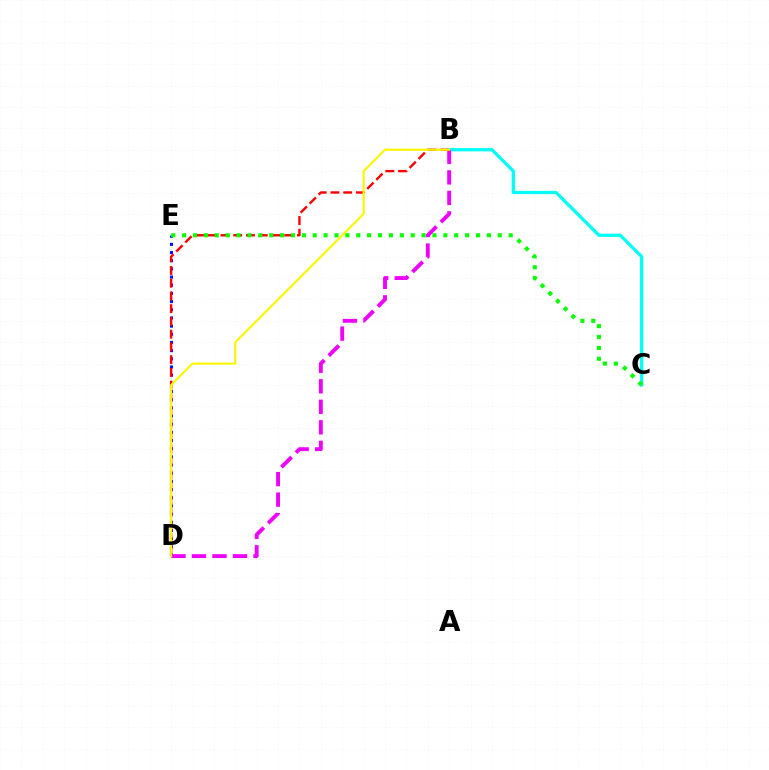{('D', 'E'): [{'color': '#0010ff', 'line_style': 'dotted', 'thickness': 2.22}], ('B', 'D'): [{'color': '#ff0000', 'line_style': 'dashed', 'thickness': 1.73}, {'color': '#ee00ff', 'line_style': 'dashed', 'thickness': 2.79}, {'color': '#fcf500', 'line_style': 'solid', 'thickness': 1.56}], ('B', 'C'): [{'color': '#00fff6', 'line_style': 'solid', 'thickness': 2.35}], ('C', 'E'): [{'color': '#08ff00', 'line_style': 'dotted', 'thickness': 2.96}]}